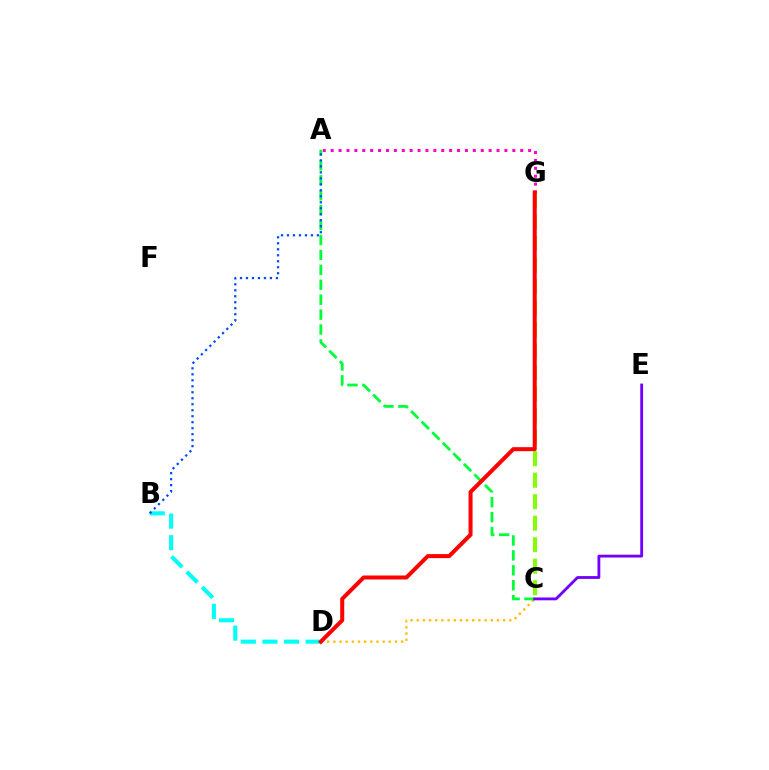{('C', 'G'): [{'color': '#84ff00', 'line_style': 'dashed', 'thickness': 2.92}], ('C', 'D'): [{'color': '#ffbd00', 'line_style': 'dotted', 'thickness': 1.68}], ('A', 'C'): [{'color': '#00ff39', 'line_style': 'dashed', 'thickness': 2.03}], ('A', 'G'): [{'color': '#ff00cf', 'line_style': 'dotted', 'thickness': 2.15}], ('C', 'E'): [{'color': '#7200ff', 'line_style': 'solid', 'thickness': 2.04}], ('B', 'D'): [{'color': '#00fff6', 'line_style': 'dashed', 'thickness': 2.93}], ('D', 'G'): [{'color': '#ff0000', 'line_style': 'solid', 'thickness': 2.89}], ('A', 'B'): [{'color': '#004bff', 'line_style': 'dotted', 'thickness': 1.63}]}